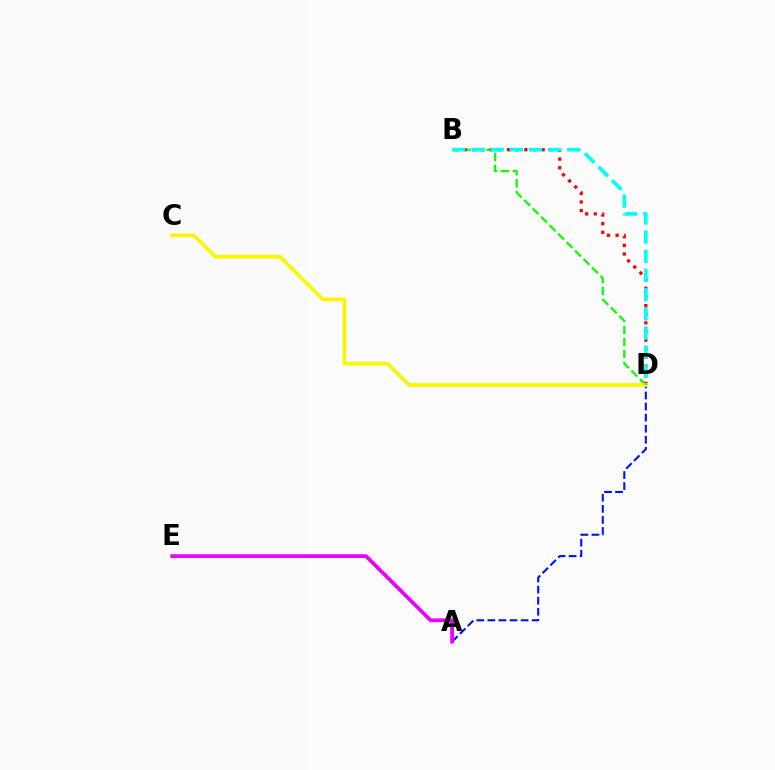{('B', 'D'): [{'color': '#08ff00', 'line_style': 'dashed', 'thickness': 1.63}, {'color': '#ff0000', 'line_style': 'dotted', 'thickness': 2.35}, {'color': '#00fff6', 'line_style': 'dashed', 'thickness': 2.61}], ('A', 'D'): [{'color': '#0010ff', 'line_style': 'dashed', 'thickness': 1.5}], ('A', 'E'): [{'color': '#ee00ff', 'line_style': 'solid', 'thickness': 2.68}], ('C', 'D'): [{'color': '#fcf500', 'line_style': 'solid', 'thickness': 2.64}]}